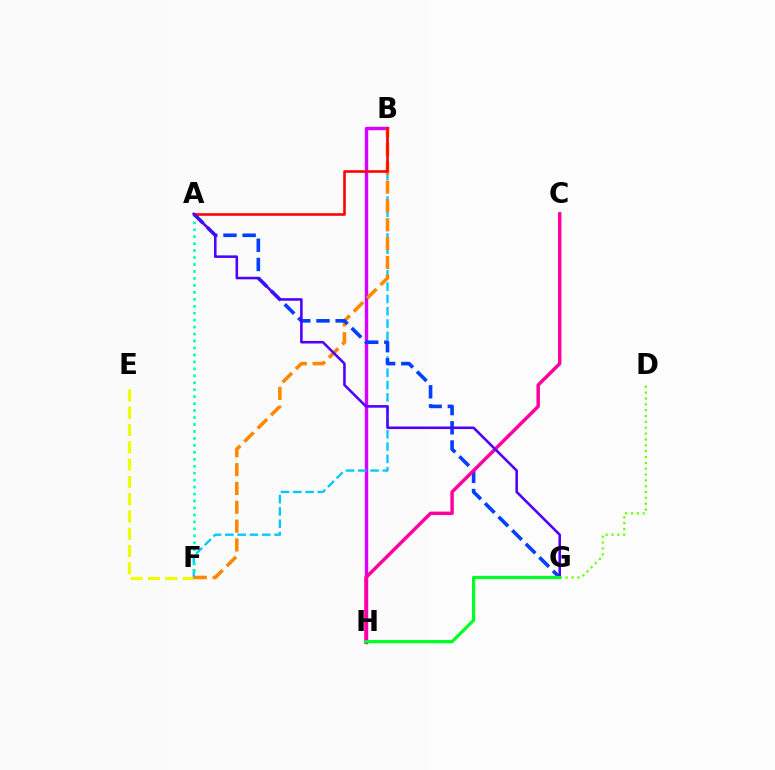{('B', 'H'): [{'color': '#d600ff', 'line_style': 'solid', 'thickness': 2.46}], ('E', 'F'): [{'color': '#eeff00', 'line_style': 'dashed', 'thickness': 2.35}], ('B', 'F'): [{'color': '#00c7ff', 'line_style': 'dashed', 'thickness': 1.67}, {'color': '#ff8800', 'line_style': 'dashed', 'thickness': 2.56}], ('A', 'F'): [{'color': '#00ffaf', 'line_style': 'dotted', 'thickness': 1.89}], ('A', 'G'): [{'color': '#003fff', 'line_style': 'dashed', 'thickness': 2.61}, {'color': '#4f00ff', 'line_style': 'solid', 'thickness': 1.85}], ('A', 'B'): [{'color': '#ff0000', 'line_style': 'solid', 'thickness': 1.86}], ('C', 'H'): [{'color': '#ff00a0', 'line_style': 'solid', 'thickness': 2.49}], ('D', 'G'): [{'color': '#66ff00', 'line_style': 'dotted', 'thickness': 1.59}], ('G', 'H'): [{'color': '#00ff27', 'line_style': 'solid', 'thickness': 2.33}]}